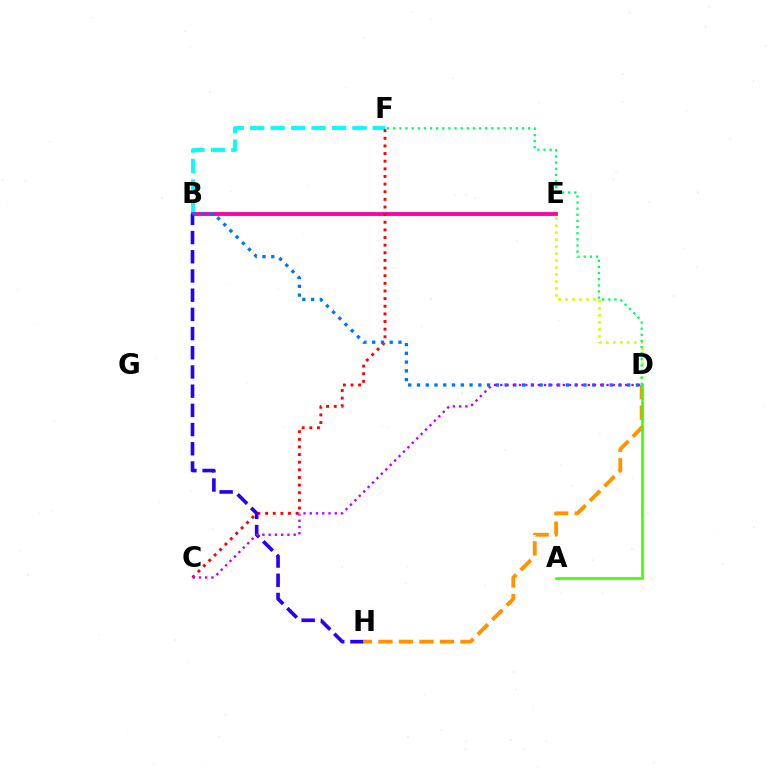{('B', 'F'): [{'color': '#00fff6', 'line_style': 'dashed', 'thickness': 2.78}], ('B', 'E'): [{'color': '#ff00ac', 'line_style': 'solid', 'thickness': 2.79}], ('C', 'F'): [{'color': '#ff0000', 'line_style': 'dotted', 'thickness': 2.07}], ('D', 'E'): [{'color': '#d1ff00', 'line_style': 'dotted', 'thickness': 1.9}], ('B', 'H'): [{'color': '#2500ff', 'line_style': 'dashed', 'thickness': 2.61}], ('D', 'H'): [{'color': '#ff9400', 'line_style': 'dashed', 'thickness': 2.79}], ('B', 'D'): [{'color': '#0074ff', 'line_style': 'dotted', 'thickness': 2.38}], ('A', 'D'): [{'color': '#3dff00', 'line_style': 'solid', 'thickness': 1.87}], ('C', 'D'): [{'color': '#b900ff', 'line_style': 'dotted', 'thickness': 1.7}], ('D', 'F'): [{'color': '#00ff5c', 'line_style': 'dotted', 'thickness': 1.67}]}